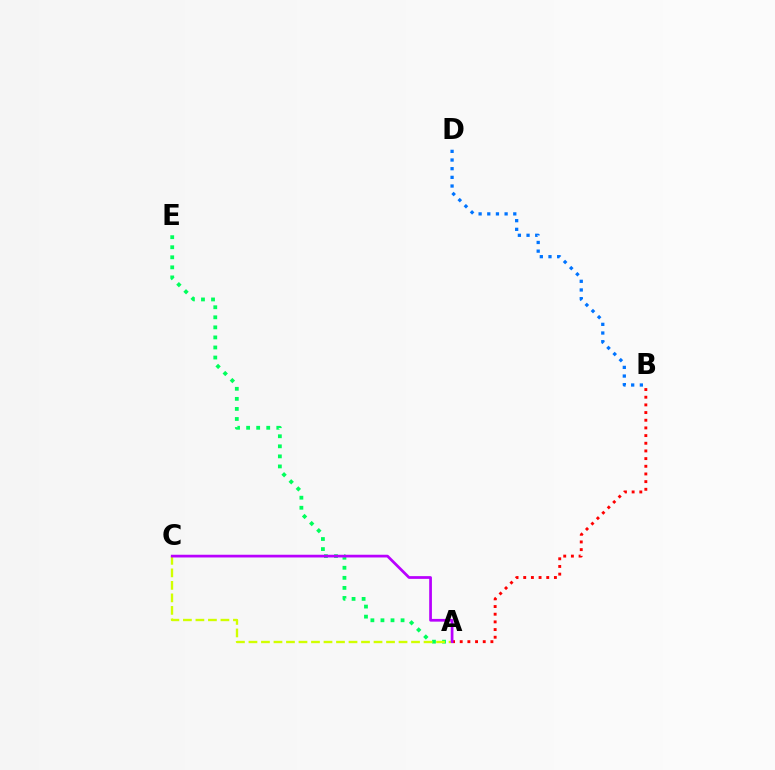{('B', 'D'): [{'color': '#0074ff', 'line_style': 'dotted', 'thickness': 2.35}], ('A', 'E'): [{'color': '#00ff5c', 'line_style': 'dotted', 'thickness': 2.73}], ('A', 'C'): [{'color': '#d1ff00', 'line_style': 'dashed', 'thickness': 1.7}, {'color': '#b900ff', 'line_style': 'solid', 'thickness': 1.96}], ('A', 'B'): [{'color': '#ff0000', 'line_style': 'dotted', 'thickness': 2.08}]}